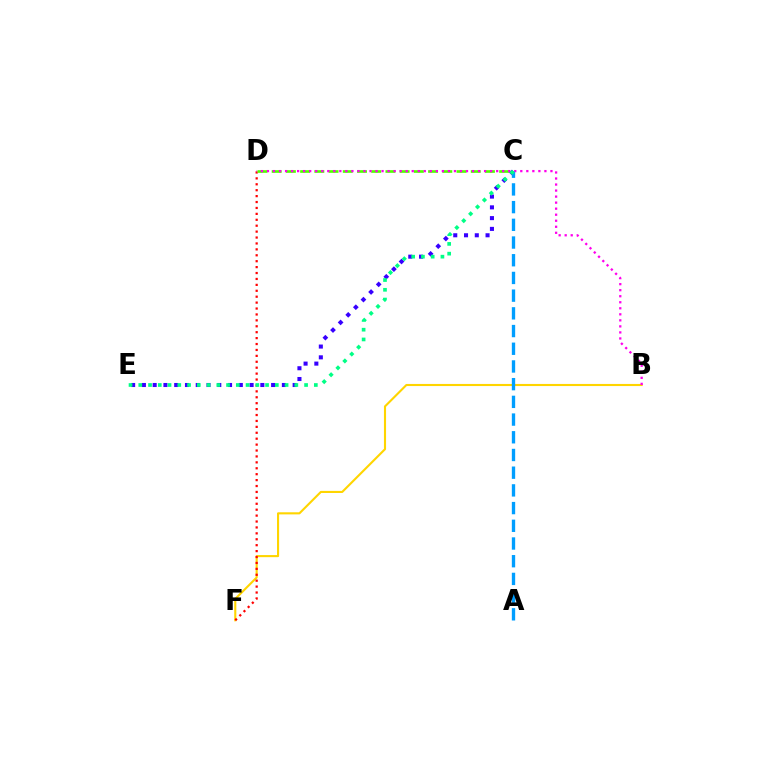{('B', 'F'): [{'color': '#ffd500', 'line_style': 'solid', 'thickness': 1.52}], ('D', 'F'): [{'color': '#ff0000', 'line_style': 'dotted', 'thickness': 1.61}], ('C', 'E'): [{'color': '#3700ff', 'line_style': 'dotted', 'thickness': 2.93}, {'color': '#00ff86', 'line_style': 'dotted', 'thickness': 2.65}], ('C', 'D'): [{'color': '#4fff00', 'line_style': 'dashed', 'thickness': 1.93}], ('B', 'D'): [{'color': '#ff00ed', 'line_style': 'dotted', 'thickness': 1.64}], ('A', 'C'): [{'color': '#009eff', 'line_style': 'dashed', 'thickness': 2.41}]}